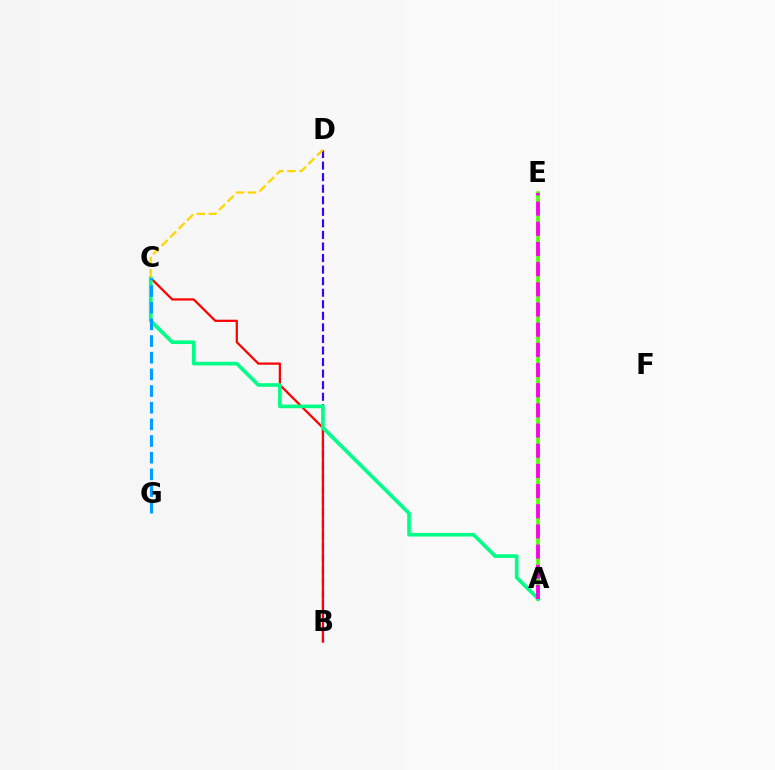{('A', 'E'): [{'color': '#4fff00', 'line_style': 'solid', 'thickness': 2.6}, {'color': '#ff00ed', 'line_style': 'dashed', 'thickness': 2.74}], ('B', 'D'): [{'color': '#3700ff', 'line_style': 'dashed', 'thickness': 1.57}], ('B', 'C'): [{'color': '#ff0000', 'line_style': 'solid', 'thickness': 1.61}], ('A', 'C'): [{'color': '#00ff86', 'line_style': 'solid', 'thickness': 2.63}], ('C', 'G'): [{'color': '#009eff', 'line_style': 'dashed', 'thickness': 2.26}], ('C', 'D'): [{'color': '#ffd500', 'line_style': 'dashed', 'thickness': 1.63}]}